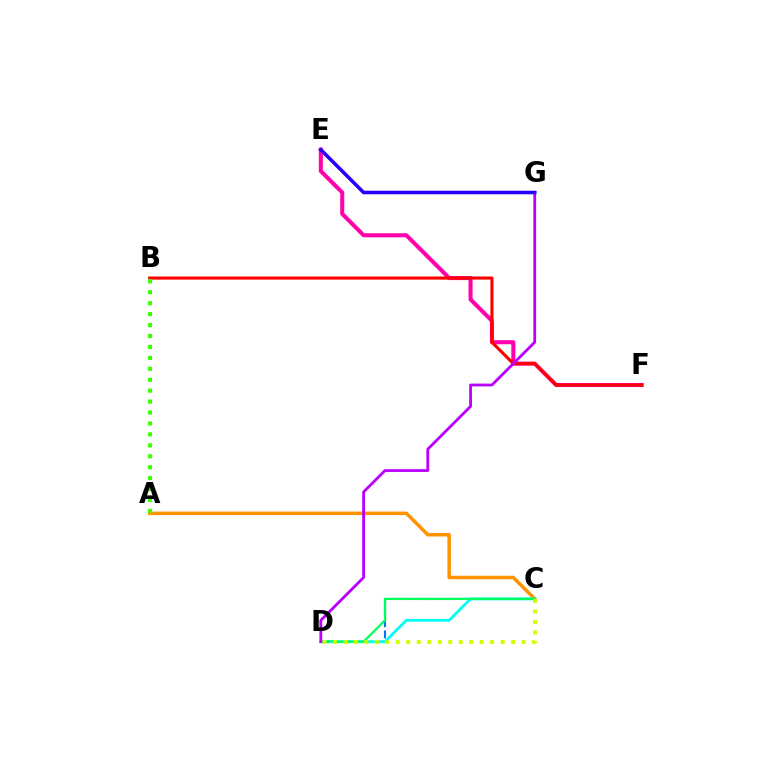{('C', 'D'): [{'color': '#0074ff', 'line_style': 'dashed', 'thickness': 1.53}, {'color': '#00fff6', 'line_style': 'solid', 'thickness': 2.01}, {'color': '#00ff5c', 'line_style': 'solid', 'thickness': 1.61}, {'color': '#d1ff00', 'line_style': 'dotted', 'thickness': 2.85}], ('A', 'C'): [{'color': '#ff9400', 'line_style': 'solid', 'thickness': 2.53}], ('E', 'F'): [{'color': '#ff00ac', 'line_style': 'solid', 'thickness': 2.92}], ('B', 'F'): [{'color': '#ff0000', 'line_style': 'solid', 'thickness': 2.25}], ('D', 'G'): [{'color': '#b900ff', 'line_style': 'solid', 'thickness': 2.02}], ('A', 'B'): [{'color': '#3dff00', 'line_style': 'dotted', 'thickness': 2.97}], ('E', 'G'): [{'color': '#2500ff', 'line_style': 'solid', 'thickness': 2.56}]}